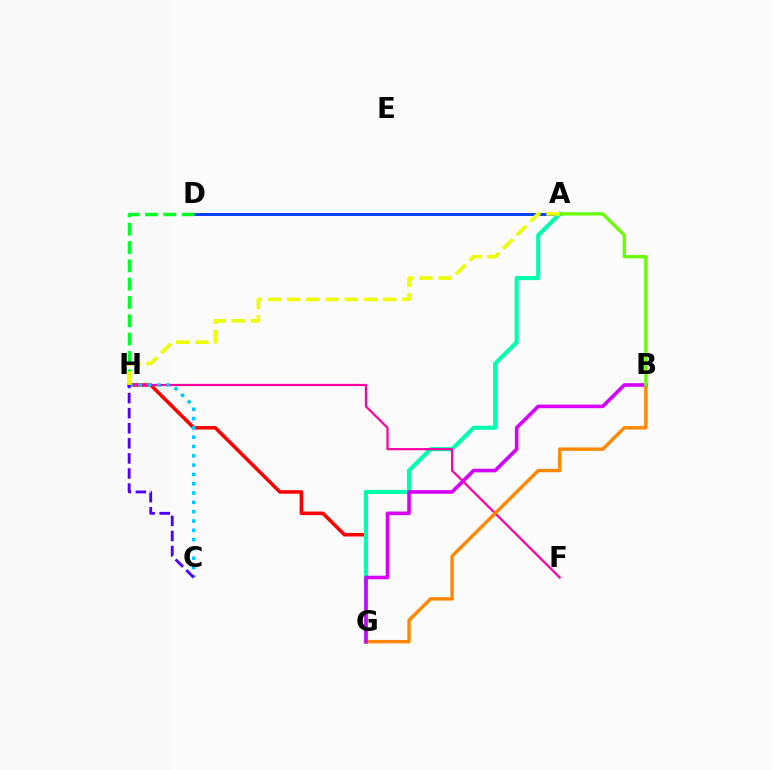{('G', 'H'): [{'color': '#ff0000', 'line_style': 'solid', 'thickness': 2.55}], ('A', 'D'): [{'color': '#003fff', 'line_style': 'solid', 'thickness': 2.09}], ('A', 'G'): [{'color': '#00ffaf', 'line_style': 'solid', 'thickness': 2.96}], ('F', 'H'): [{'color': '#ff00a0', 'line_style': 'solid', 'thickness': 1.59}], ('C', 'H'): [{'color': '#00c7ff', 'line_style': 'dotted', 'thickness': 2.53}, {'color': '#4f00ff', 'line_style': 'dashed', 'thickness': 2.05}], ('B', 'G'): [{'color': '#ff8800', 'line_style': 'solid', 'thickness': 2.45}, {'color': '#d600ff', 'line_style': 'solid', 'thickness': 2.6}], ('D', 'H'): [{'color': '#00ff27', 'line_style': 'dashed', 'thickness': 2.49}], ('A', 'B'): [{'color': '#66ff00', 'line_style': 'solid', 'thickness': 2.35}], ('A', 'H'): [{'color': '#eeff00', 'line_style': 'dashed', 'thickness': 2.61}]}